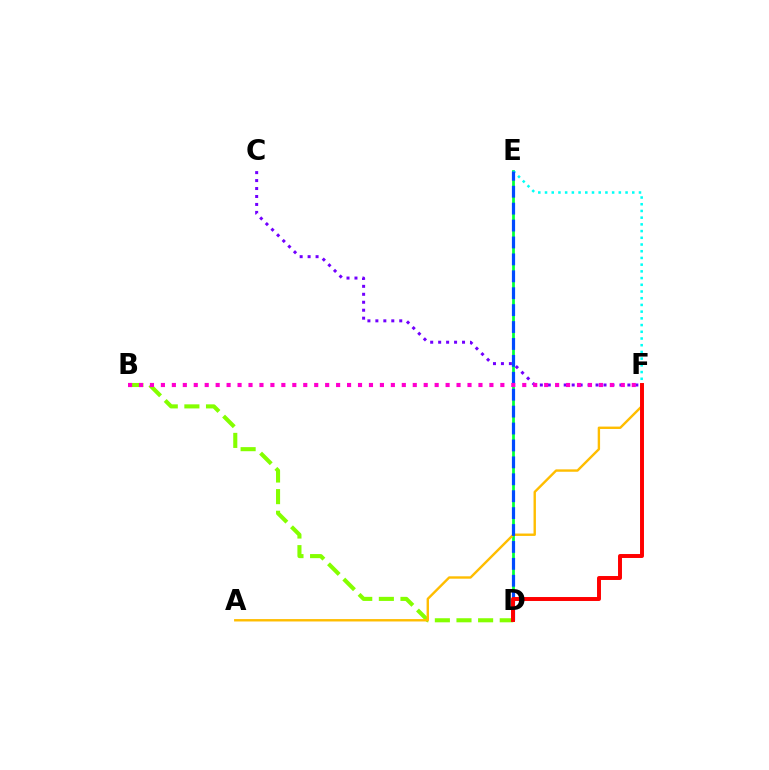{('D', 'E'): [{'color': '#00ff39', 'line_style': 'solid', 'thickness': 1.98}, {'color': '#004bff', 'line_style': 'dashed', 'thickness': 2.3}], ('B', 'D'): [{'color': '#84ff00', 'line_style': 'dashed', 'thickness': 2.94}], ('A', 'F'): [{'color': '#ffbd00', 'line_style': 'solid', 'thickness': 1.72}], ('C', 'F'): [{'color': '#7200ff', 'line_style': 'dotted', 'thickness': 2.16}], ('E', 'F'): [{'color': '#00fff6', 'line_style': 'dotted', 'thickness': 1.82}], ('B', 'F'): [{'color': '#ff00cf', 'line_style': 'dotted', 'thickness': 2.98}], ('D', 'F'): [{'color': '#ff0000', 'line_style': 'solid', 'thickness': 2.84}]}